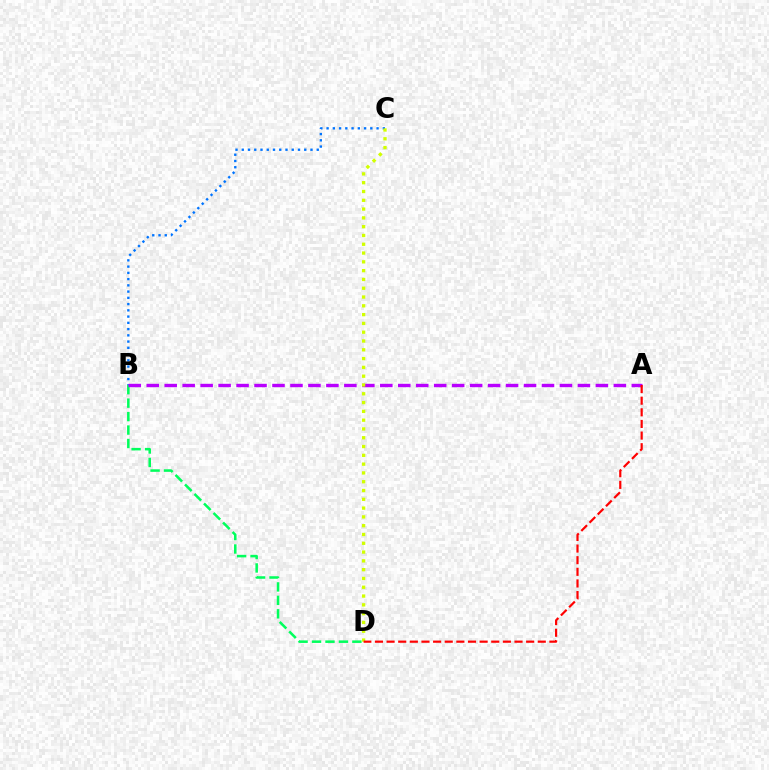{('B', 'C'): [{'color': '#0074ff', 'line_style': 'dotted', 'thickness': 1.7}], ('B', 'D'): [{'color': '#00ff5c', 'line_style': 'dashed', 'thickness': 1.83}], ('A', 'B'): [{'color': '#b900ff', 'line_style': 'dashed', 'thickness': 2.44}], ('C', 'D'): [{'color': '#d1ff00', 'line_style': 'dotted', 'thickness': 2.39}], ('A', 'D'): [{'color': '#ff0000', 'line_style': 'dashed', 'thickness': 1.58}]}